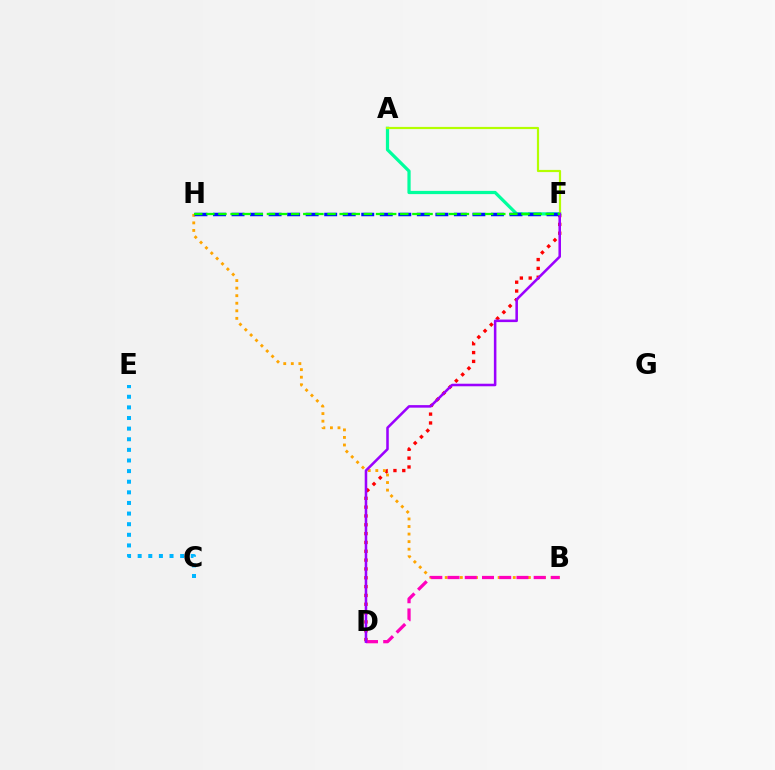{('D', 'F'): [{'color': '#ff0000', 'line_style': 'dotted', 'thickness': 2.4}, {'color': '#9b00ff', 'line_style': 'solid', 'thickness': 1.83}], ('A', 'F'): [{'color': '#00ff9d', 'line_style': 'solid', 'thickness': 2.32}, {'color': '#b3ff00', 'line_style': 'solid', 'thickness': 1.57}], ('B', 'H'): [{'color': '#ffa500', 'line_style': 'dotted', 'thickness': 2.05}], ('F', 'H'): [{'color': '#0010ff', 'line_style': 'dashed', 'thickness': 2.52}, {'color': '#08ff00', 'line_style': 'dashed', 'thickness': 1.65}], ('C', 'E'): [{'color': '#00b5ff', 'line_style': 'dotted', 'thickness': 2.89}], ('B', 'D'): [{'color': '#ff00bd', 'line_style': 'dashed', 'thickness': 2.34}]}